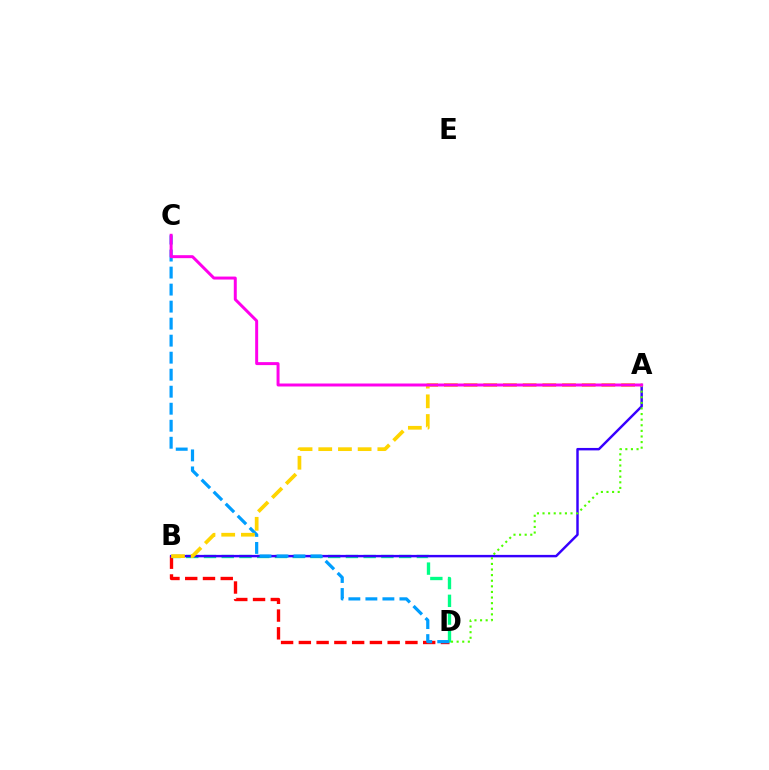{('B', 'D'): [{'color': '#ff0000', 'line_style': 'dashed', 'thickness': 2.41}, {'color': '#00ff86', 'line_style': 'dashed', 'thickness': 2.41}], ('A', 'B'): [{'color': '#3700ff', 'line_style': 'solid', 'thickness': 1.76}, {'color': '#ffd500', 'line_style': 'dashed', 'thickness': 2.68}], ('C', 'D'): [{'color': '#009eff', 'line_style': 'dashed', 'thickness': 2.31}], ('A', 'D'): [{'color': '#4fff00', 'line_style': 'dotted', 'thickness': 1.52}], ('A', 'C'): [{'color': '#ff00ed', 'line_style': 'solid', 'thickness': 2.14}]}